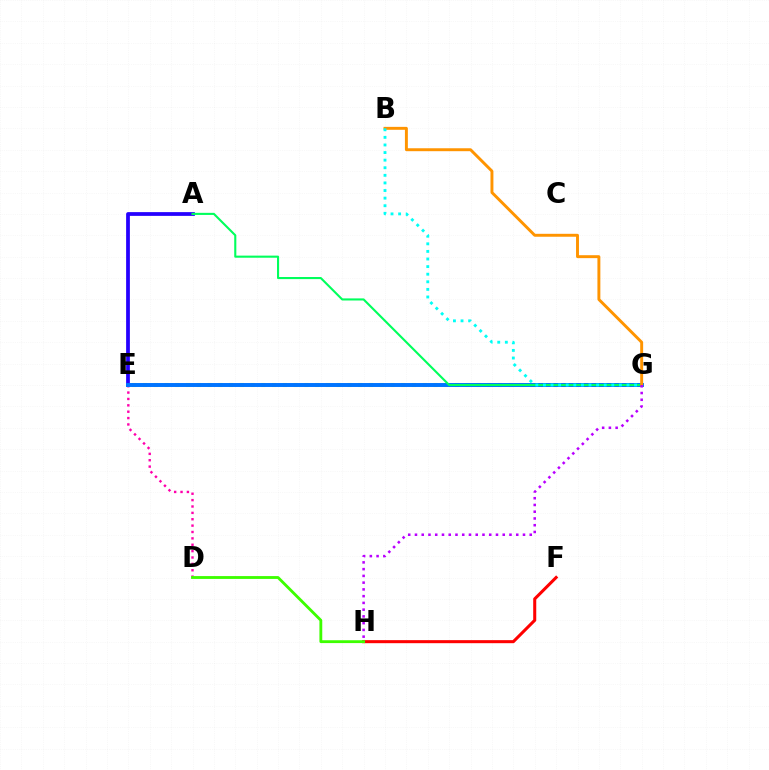{('F', 'H'): [{'color': '#ff0000', 'line_style': 'solid', 'thickness': 2.19}], ('D', 'E'): [{'color': '#ff00ac', 'line_style': 'dotted', 'thickness': 1.73}], ('E', 'G'): [{'color': '#d1ff00', 'line_style': 'dotted', 'thickness': 2.92}, {'color': '#0074ff', 'line_style': 'solid', 'thickness': 2.84}], ('A', 'E'): [{'color': '#2500ff', 'line_style': 'solid', 'thickness': 2.71}], ('D', 'H'): [{'color': '#3dff00', 'line_style': 'solid', 'thickness': 2.05}], ('A', 'G'): [{'color': '#00ff5c', 'line_style': 'solid', 'thickness': 1.51}], ('B', 'G'): [{'color': '#ff9400', 'line_style': 'solid', 'thickness': 2.11}, {'color': '#00fff6', 'line_style': 'dotted', 'thickness': 2.06}], ('G', 'H'): [{'color': '#b900ff', 'line_style': 'dotted', 'thickness': 1.83}]}